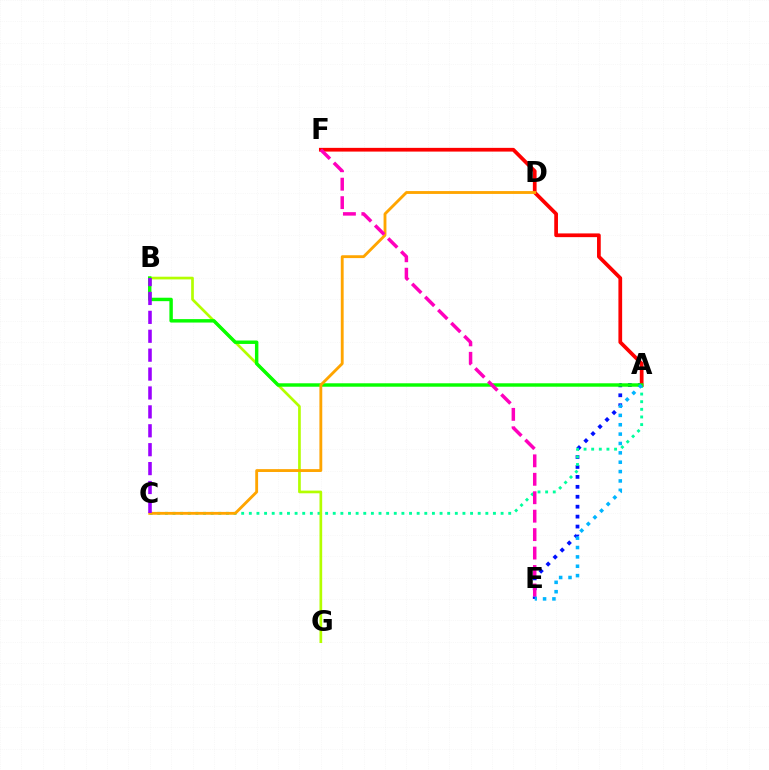{('A', 'E'): [{'color': '#0010ff', 'line_style': 'dotted', 'thickness': 2.7}, {'color': '#00b5ff', 'line_style': 'dotted', 'thickness': 2.54}], ('A', 'C'): [{'color': '#00ff9d', 'line_style': 'dotted', 'thickness': 2.07}], ('B', 'G'): [{'color': '#b3ff00', 'line_style': 'solid', 'thickness': 1.94}], ('A', 'F'): [{'color': '#ff0000', 'line_style': 'solid', 'thickness': 2.68}], ('A', 'B'): [{'color': '#08ff00', 'line_style': 'solid', 'thickness': 2.47}], ('C', 'D'): [{'color': '#ffa500', 'line_style': 'solid', 'thickness': 2.05}], ('E', 'F'): [{'color': '#ff00bd', 'line_style': 'dashed', 'thickness': 2.51}], ('B', 'C'): [{'color': '#9b00ff', 'line_style': 'dashed', 'thickness': 2.57}]}